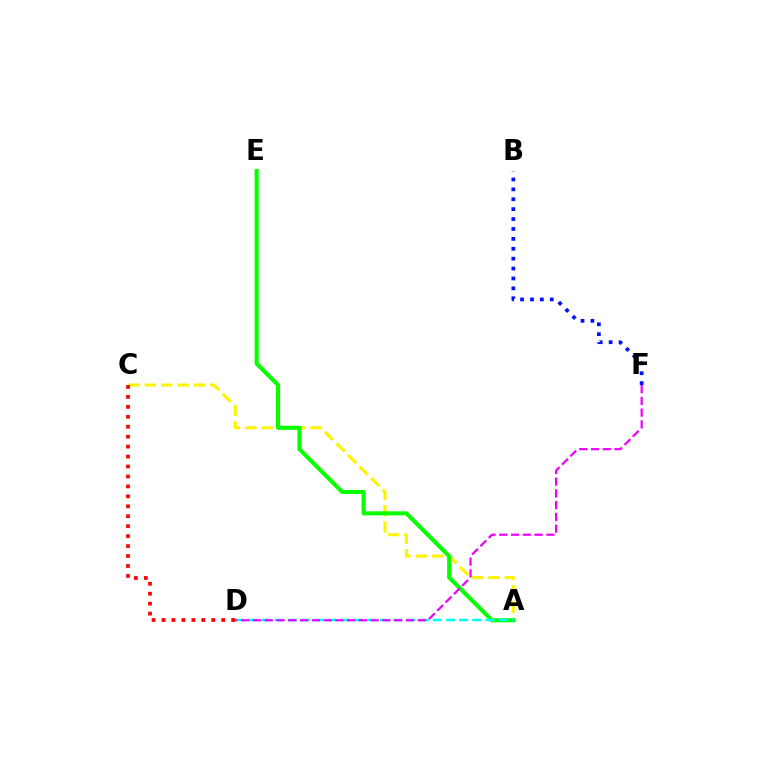{('A', 'C'): [{'color': '#fcf500', 'line_style': 'dashed', 'thickness': 2.22}], ('C', 'D'): [{'color': '#ff0000', 'line_style': 'dotted', 'thickness': 2.7}], ('A', 'E'): [{'color': '#08ff00', 'line_style': 'solid', 'thickness': 2.94}], ('A', 'D'): [{'color': '#00fff6', 'line_style': 'dashed', 'thickness': 1.79}], ('B', 'F'): [{'color': '#0010ff', 'line_style': 'dotted', 'thickness': 2.69}], ('D', 'F'): [{'color': '#ee00ff', 'line_style': 'dashed', 'thickness': 1.6}]}